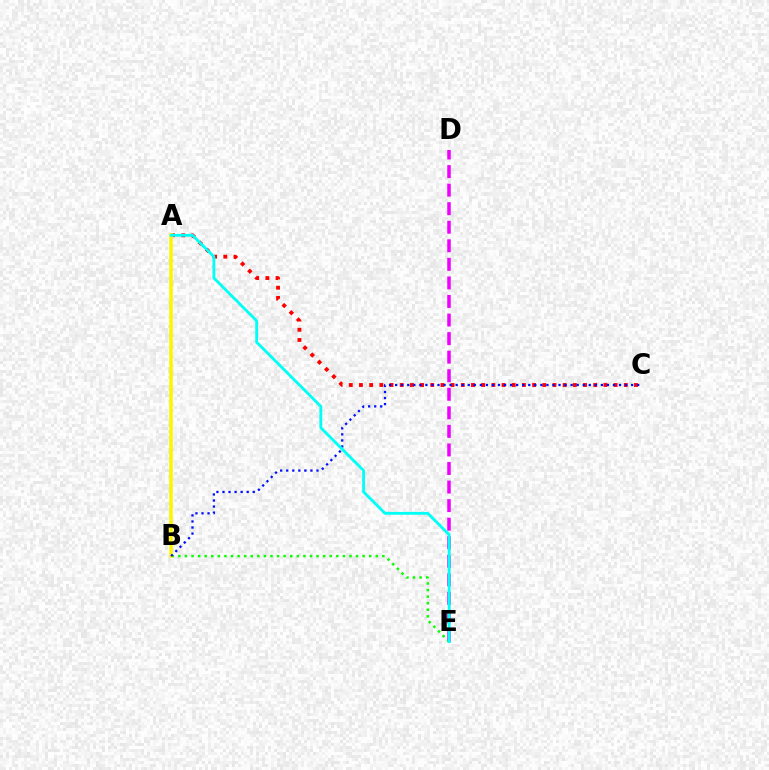{('D', 'E'): [{'color': '#ee00ff', 'line_style': 'dashed', 'thickness': 2.52}], ('A', 'C'): [{'color': '#ff0000', 'line_style': 'dotted', 'thickness': 2.77}], ('B', 'E'): [{'color': '#08ff00', 'line_style': 'dotted', 'thickness': 1.79}], ('A', 'B'): [{'color': '#fcf500', 'line_style': 'solid', 'thickness': 2.55}], ('B', 'C'): [{'color': '#0010ff', 'line_style': 'dotted', 'thickness': 1.64}], ('A', 'E'): [{'color': '#00fff6', 'line_style': 'solid', 'thickness': 2.04}]}